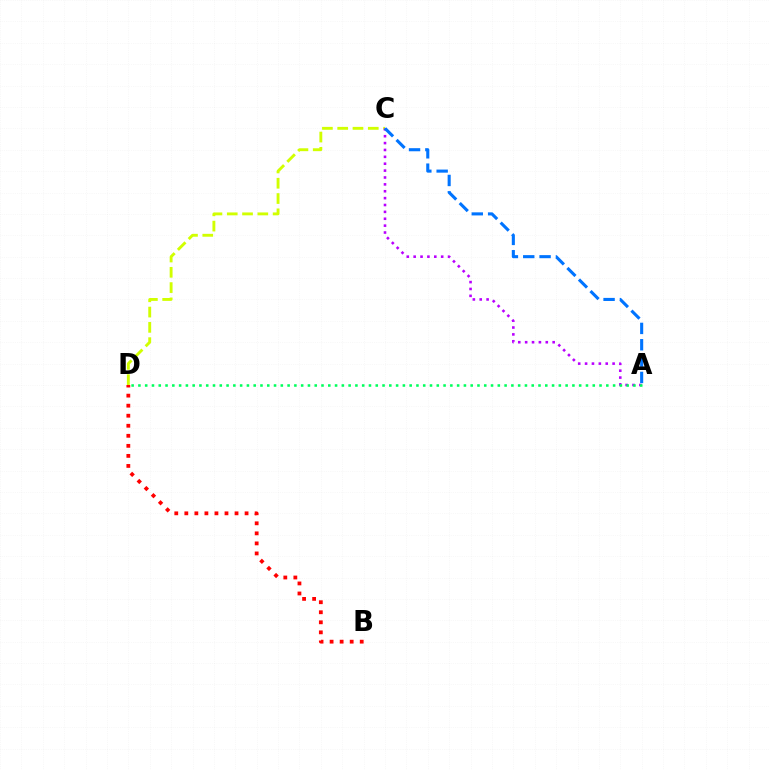{('B', 'D'): [{'color': '#ff0000', 'line_style': 'dotted', 'thickness': 2.73}], ('C', 'D'): [{'color': '#d1ff00', 'line_style': 'dashed', 'thickness': 2.08}], ('A', 'C'): [{'color': '#b900ff', 'line_style': 'dotted', 'thickness': 1.87}, {'color': '#0074ff', 'line_style': 'dashed', 'thickness': 2.22}], ('A', 'D'): [{'color': '#00ff5c', 'line_style': 'dotted', 'thickness': 1.84}]}